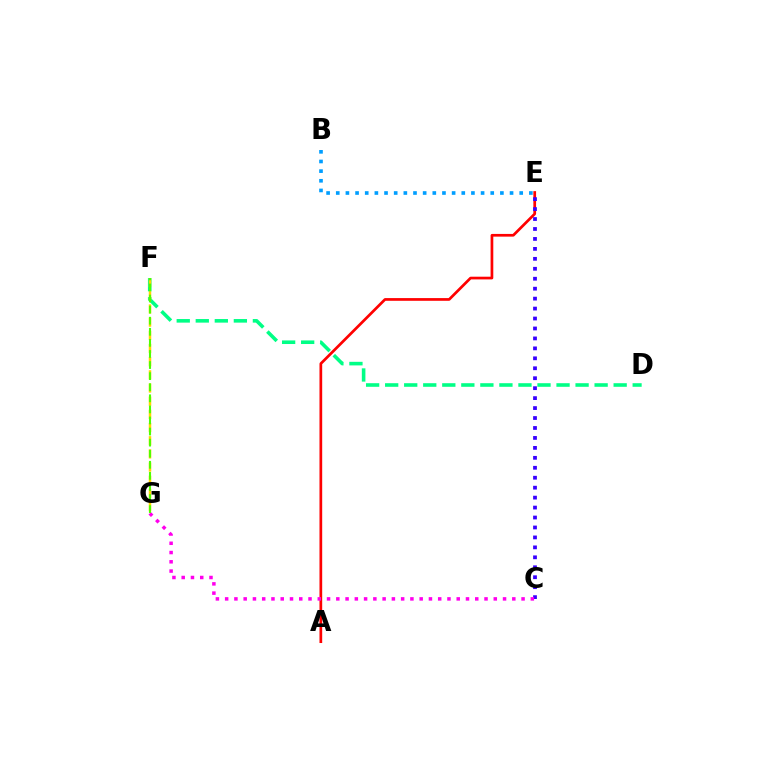{('A', 'E'): [{'color': '#ff0000', 'line_style': 'solid', 'thickness': 1.95}], ('C', 'E'): [{'color': '#3700ff', 'line_style': 'dotted', 'thickness': 2.7}], ('B', 'E'): [{'color': '#009eff', 'line_style': 'dotted', 'thickness': 2.62}], ('C', 'G'): [{'color': '#ff00ed', 'line_style': 'dotted', 'thickness': 2.52}], ('D', 'F'): [{'color': '#00ff86', 'line_style': 'dashed', 'thickness': 2.59}], ('F', 'G'): [{'color': '#ffd500', 'line_style': 'dashed', 'thickness': 1.79}, {'color': '#4fff00', 'line_style': 'dashed', 'thickness': 1.51}]}